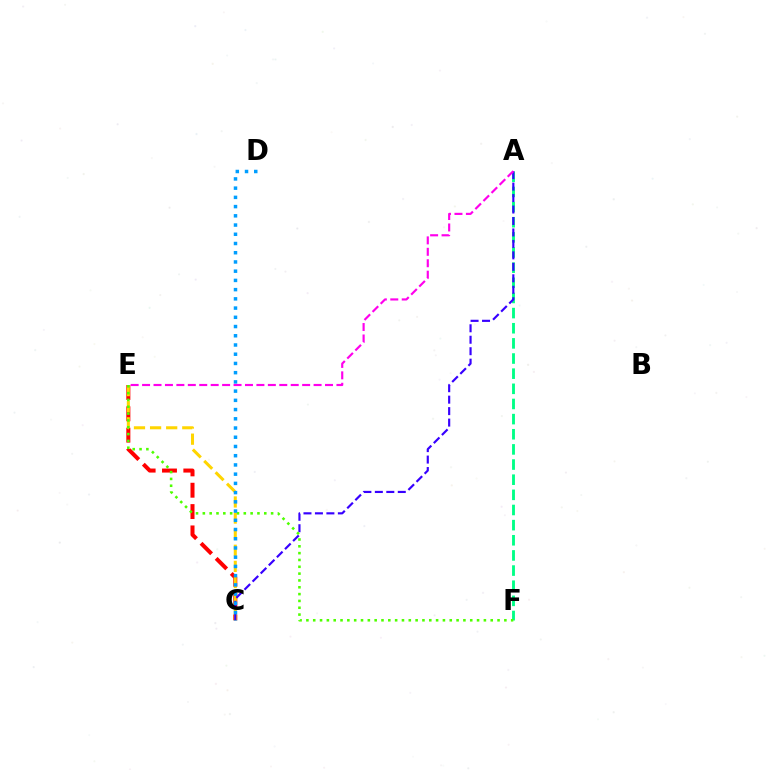{('C', 'E'): [{'color': '#ff0000', 'line_style': 'dashed', 'thickness': 2.9}, {'color': '#ffd500', 'line_style': 'dashed', 'thickness': 2.19}], ('A', 'F'): [{'color': '#00ff86', 'line_style': 'dashed', 'thickness': 2.06}], ('A', 'C'): [{'color': '#3700ff', 'line_style': 'dashed', 'thickness': 1.56}], ('A', 'E'): [{'color': '#ff00ed', 'line_style': 'dashed', 'thickness': 1.55}], ('E', 'F'): [{'color': '#4fff00', 'line_style': 'dotted', 'thickness': 1.85}], ('C', 'D'): [{'color': '#009eff', 'line_style': 'dotted', 'thickness': 2.51}]}